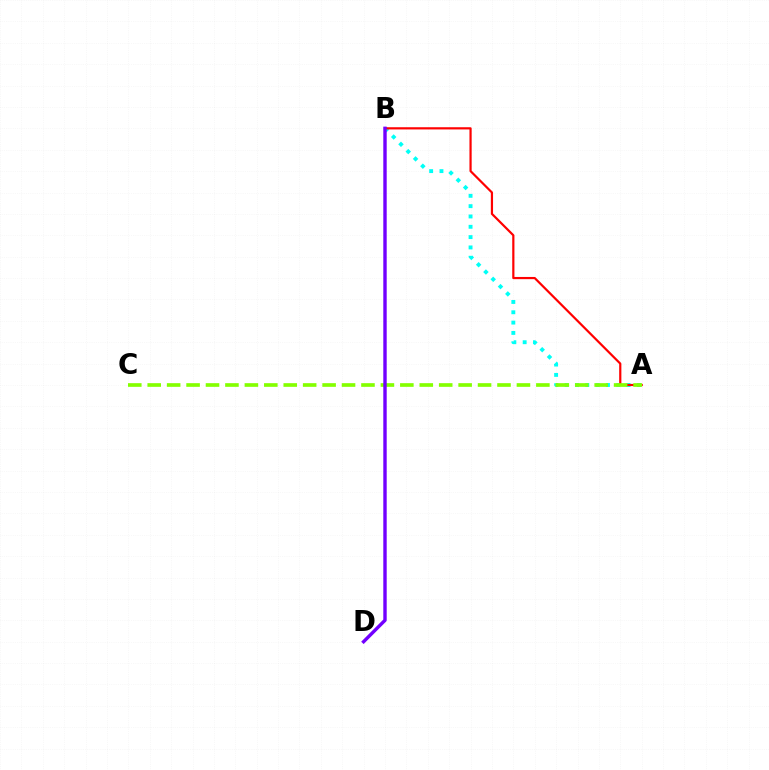{('A', 'B'): [{'color': '#00fff6', 'line_style': 'dotted', 'thickness': 2.8}, {'color': '#ff0000', 'line_style': 'solid', 'thickness': 1.58}], ('A', 'C'): [{'color': '#84ff00', 'line_style': 'dashed', 'thickness': 2.64}], ('B', 'D'): [{'color': '#7200ff', 'line_style': 'solid', 'thickness': 2.45}]}